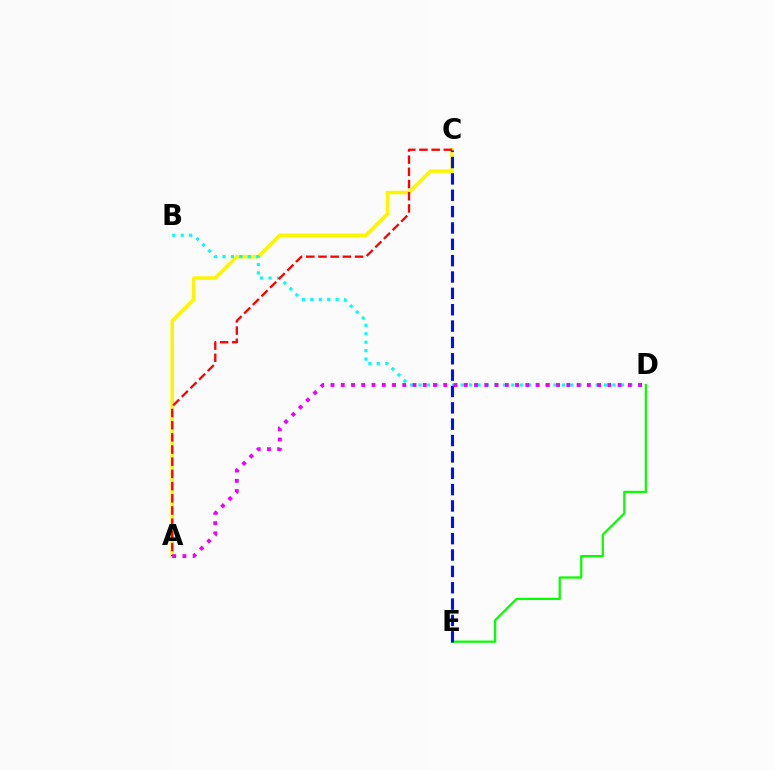{('A', 'C'): [{'color': '#fcf500', 'line_style': 'solid', 'thickness': 2.55}, {'color': '#ff0000', 'line_style': 'dashed', 'thickness': 1.66}], ('B', 'D'): [{'color': '#00fff6', 'line_style': 'dotted', 'thickness': 2.29}], ('D', 'E'): [{'color': '#08ff00', 'line_style': 'solid', 'thickness': 1.64}], ('C', 'E'): [{'color': '#0010ff', 'line_style': 'dashed', 'thickness': 2.22}], ('A', 'D'): [{'color': '#ee00ff', 'line_style': 'dotted', 'thickness': 2.79}]}